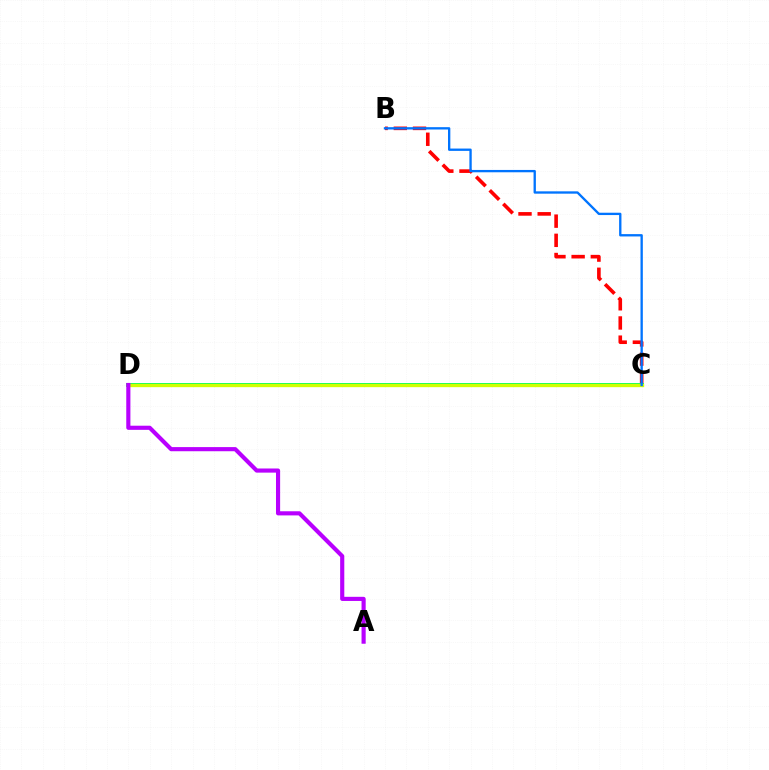{('B', 'C'): [{'color': '#ff0000', 'line_style': 'dashed', 'thickness': 2.61}, {'color': '#0074ff', 'line_style': 'solid', 'thickness': 1.68}], ('C', 'D'): [{'color': '#00ff5c', 'line_style': 'solid', 'thickness': 2.82}, {'color': '#d1ff00', 'line_style': 'solid', 'thickness': 2.39}], ('A', 'D'): [{'color': '#b900ff', 'line_style': 'solid', 'thickness': 2.98}]}